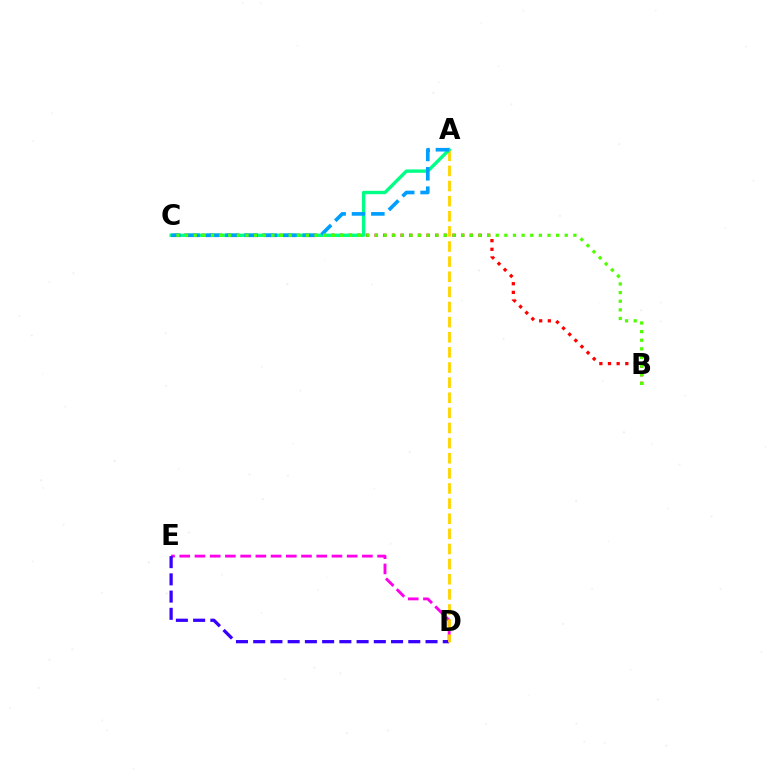{('B', 'C'): [{'color': '#ff0000', 'line_style': 'dotted', 'thickness': 2.35}, {'color': '#4fff00', 'line_style': 'dotted', 'thickness': 2.34}], ('D', 'E'): [{'color': '#ff00ed', 'line_style': 'dashed', 'thickness': 2.07}, {'color': '#3700ff', 'line_style': 'dashed', 'thickness': 2.34}], ('A', 'D'): [{'color': '#ffd500', 'line_style': 'dashed', 'thickness': 2.05}], ('A', 'C'): [{'color': '#00ff86', 'line_style': 'solid', 'thickness': 2.43}, {'color': '#009eff', 'line_style': 'dashed', 'thickness': 2.63}]}